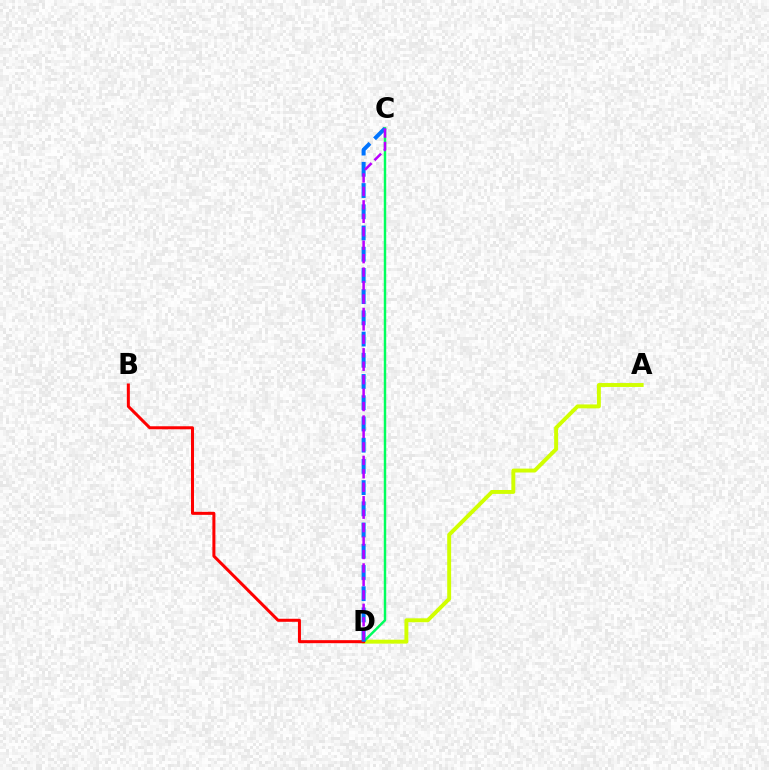{('A', 'D'): [{'color': '#d1ff00', 'line_style': 'solid', 'thickness': 2.82}], ('C', 'D'): [{'color': '#00ff5c', 'line_style': 'solid', 'thickness': 1.76}, {'color': '#0074ff', 'line_style': 'dashed', 'thickness': 2.88}, {'color': '#b900ff', 'line_style': 'dashed', 'thickness': 1.83}], ('B', 'D'): [{'color': '#ff0000', 'line_style': 'solid', 'thickness': 2.17}]}